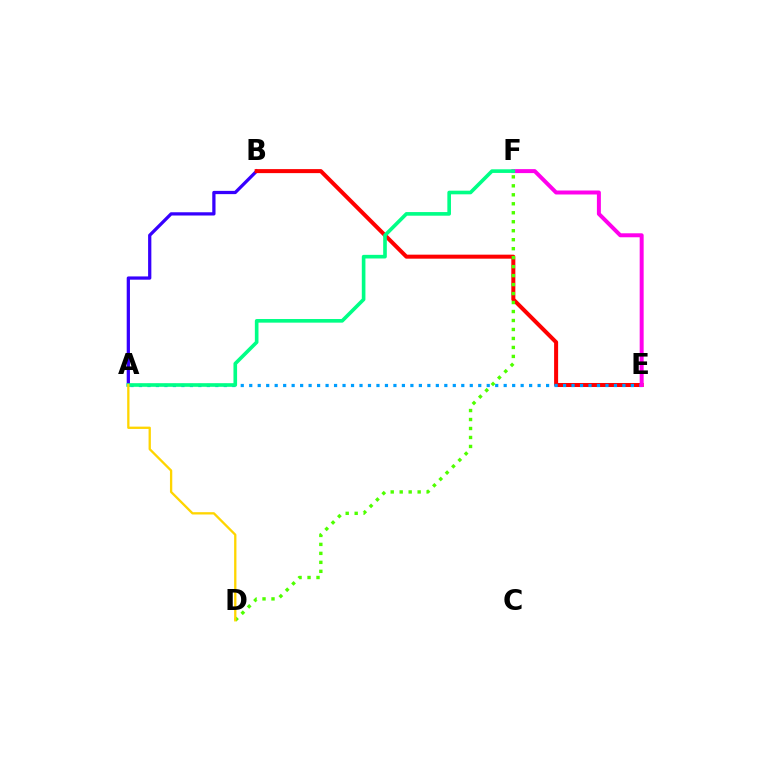{('A', 'B'): [{'color': '#3700ff', 'line_style': 'solid', 'thickness': 2.34}], ('B', 'E'): [{'color': '#ff0000', 'line_style': 'solid', 'thickness': 2.89}], ('A', 'E'): [{'color': '#009eff', 'line_style': 'dotted', 'thickness': 2.3}], ('D', 'F'): [{'color': '#4fff00', 'line_style': 'dotted', 'thickness': 2.44}], ('E', 'F'): [{'color': '#ff00ed', 'line_style': 'solid', 'thickness': 2.87}], ('A', 'F'): [{'color': '#00ff86', 'line_style': 'solid', 'thickness': 2.61}], ('A', 'D'): [{'color': '#ffd500', 'line_style': 'solid', 'thickness': 1.67}]}